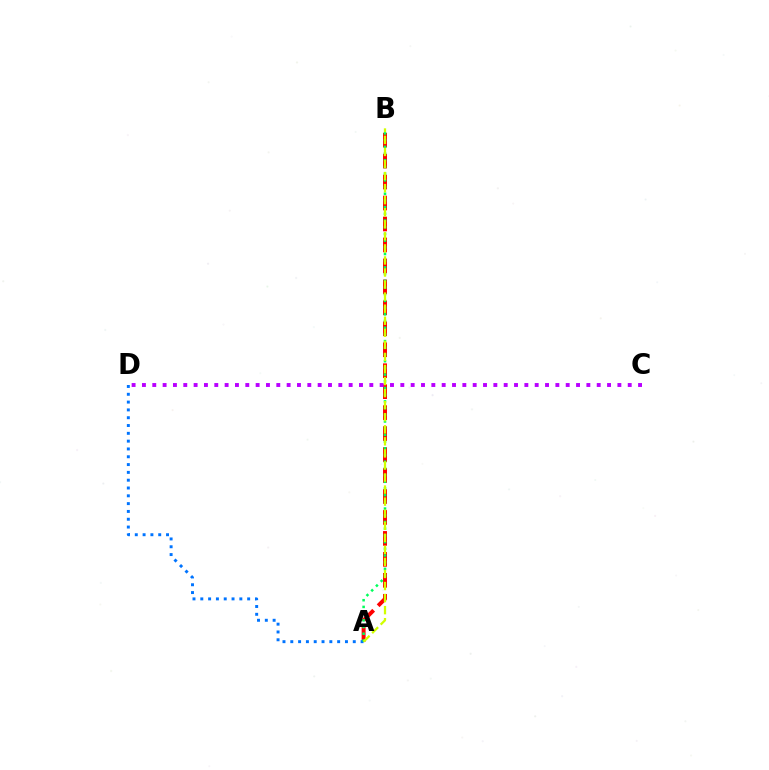{('A', 'B'): [{'color': '#ff0000', 'line_style': 'dashed', 'thickness': 2.85}, {'color': '#00ff5c', 'line_style': 'dotted', 'thickness': 1.82}, {'color': '#d1ff00', 'line_style': 'dashed', 'thickness': 1.64}], ('C', 'D'): [{'color': '#b900ff', 'line_style': 'dotted', 'thickness': 2.81}], ('A', 'D'): [{'color': '#0074ff', 'line_style': 'dotted', 'thickness': 2.12}]}